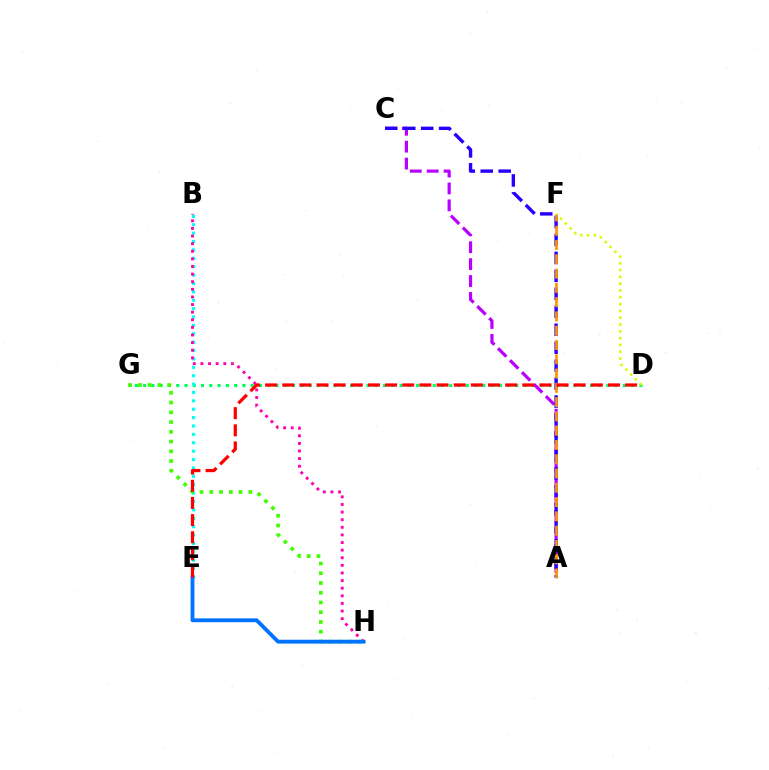{('D', 'G'): [{'color': '#00ff5c', 'line_style': 'dotted', 'thickness': 2.25}], ('B', 'E'): [{'color': '#00fff6', 'line_style': 'dotted', 'thickness': 2.28}], ('B', 'H'): [{'color': '#ff00ac', 'line_style': 'dotted', 'thickness': 2.07}], ('A', 'C'): [{'color': '#b900ff', 'line_style': 'dashed', 'thickness': 2.3}, {'color': '#2500ff', 'line_style': 'dashed', 'thickness': 2.44}], ('D', 'F'): [{'color': '#d1ff00', 'line_style': 'dotted', 'thickness': 1.85}], ('G', 'H'): [{'color': '#3dff00', 'line_style': 'dotted', 'thickness': 2.65}], ('E', 'H'): [{'color': '#0074ff', 'line_style': 'solid', 'thickness': 2.78}], ('A', 'F'): [{'color': '#ff9400', 'line_style': 'dashed', 'thickness': 1.94}], ('D', 'E'): [{'color': '#ff0000', 'line_style': 'dashed', 'thickness': 2.33}]}